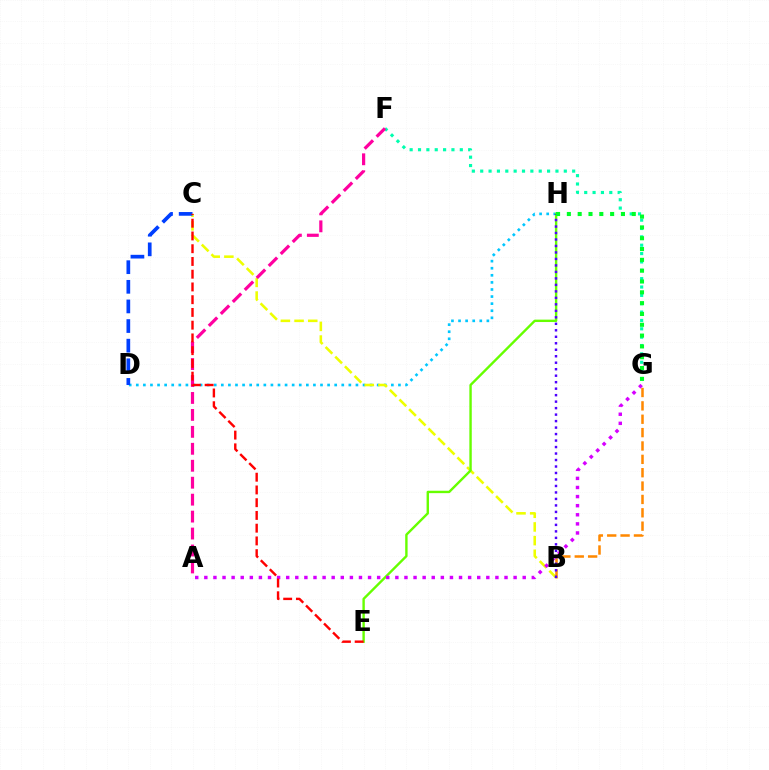{('F', 'G'): [{'color': '#00ffaf', 'line_style': 'dotted', 'thickness': 2.27}], ('D', 'H'): [{'color': '#00c7ff', 'line_style': 'dotted', 'thickness': 1.93}], ('B', 'C'): [{'color': '#eeff00', 'line_style': 'dashed', 'thickness': 1.86}], ('E', 'H'): [{'color': '#66ff00', 'line_style': 'solid', 'thickness': 1.73}], ('C', 'D'): [{'color': '#003fff', 'line_style': 'dashed', 'thickness': 2.67}], ('A', 'G'): [{'color': '#d600ff', 'line_style': 'dotted', 'thickness': 2.47}], ('B', 'G'): [{'color': '#ff8800', 'line_style': 'dashed', 'thickness': 1.82}], ('B', 'H'): [{'color': '#4f00ff', 'line_style': 'dotted', 'thickness': 1.76}], ('G', 'H'): [{'color': '#00ff27', 'line_style': 'dotted', 'thickness': 2.94}], ('A', 'F'): [{'color': '#ff00a0', 'line_style': 'dashed', 'thickness': 2.3}], ('C', 'E'): [{'color': '#ff0000', 'line_style': 'dashed', 'thickness': 1.73}]}